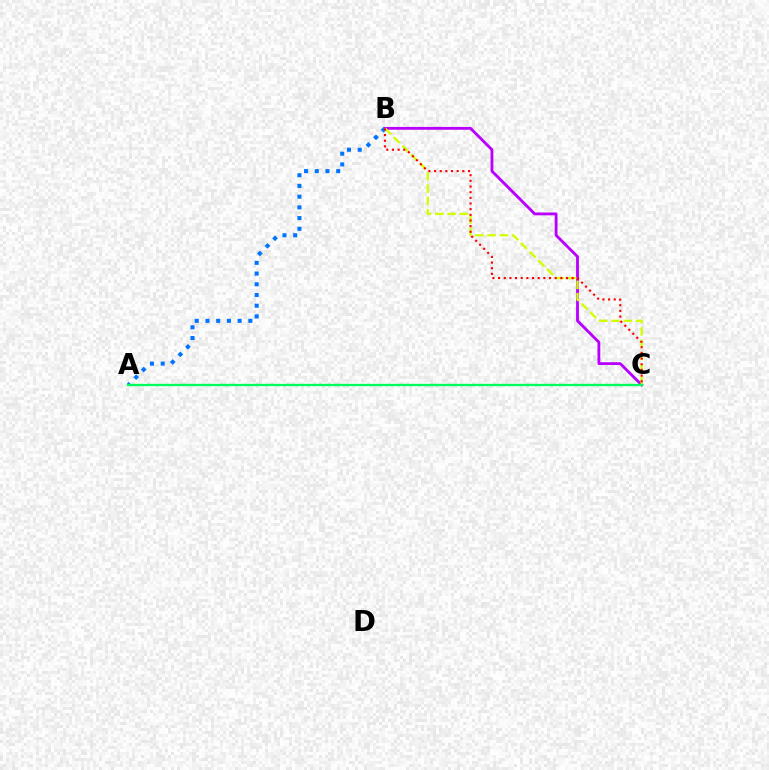{('B', 'C'): [{'color': '#b900ff', 'line_style': 'solid', 'thickness': 2.04}, {'color': '#d1ff00', 'line_style': 'dashed', 'thickness': 1.67}, {'color': '#ff0000', 'line_style': 'dotted', 'thickness': 1.54}], ('A', 'B'): [{'color': '#0074ff', 'line_style': 'dotted', 'thickness': 2.91}], ('A', 'C'): [{'color': '#00ff5c', 'line_style': 'solid', 'thickness': 1.69}]}